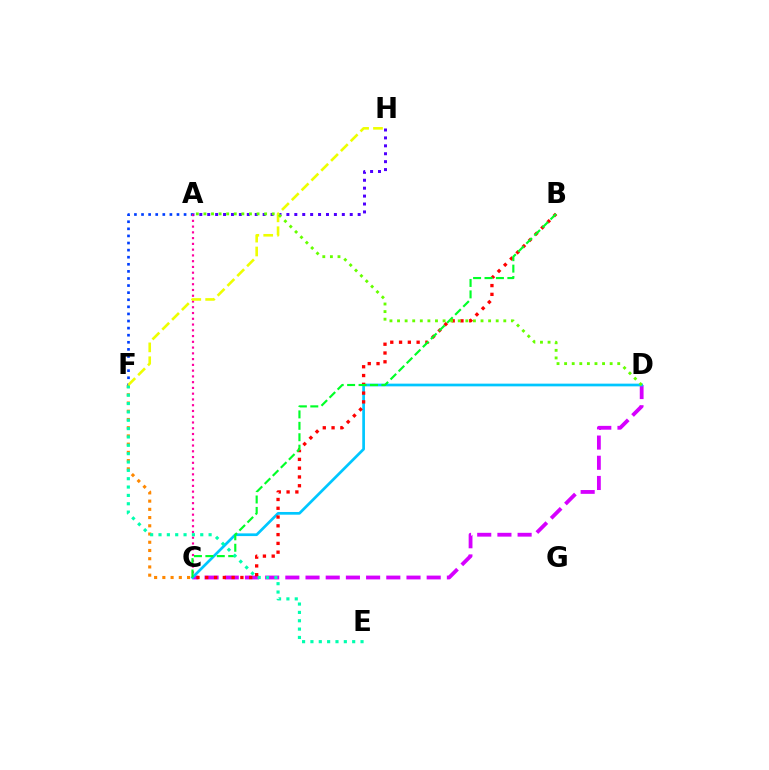{('A', 'F'): [{'color': '#003fff', 'line_style': 'dotted', 'thickness': 1.93}], ('A', 'C'): [{'color': '#ff00a0', 'line_style': 'dotted', 'thickness': 1.57}], ('C', 'D'): [{'color': '#d600ff', 'line_style': 'dashed', 'thickness': 2.74}, {'color': '#00c7ff', 'line_style': 'solid', 'thickness': 1.95}], ('C', 'F'): [{'color': '#ff8800', 'line_style': 'dotted', 'thickness': 2.24}], ('B', 'C'): [{'color': '#ff0000', 'line_style': 'dotted', 'thickness': 2.39}, {'color': '#00ff27', 'line_style': 'dashed', 'thickness': 1.55}], ('A', 'H'): [{'color': '#4f00ff', 'line_style': 'dotted', 'thickness': 2.15}], ('E', 'F'): [{'color': '#00ffaf', 'line_style': 'dotted', 'thickness': 2.27}], ('F', 'H'): [{'color': '#eeff00', 'line_style': 'dashed', 'thickness': 1.89}], ('A', 'D'): [{'color': '#66ff00', 'line_style': 'dotted', 'thickness': 2.06}]}